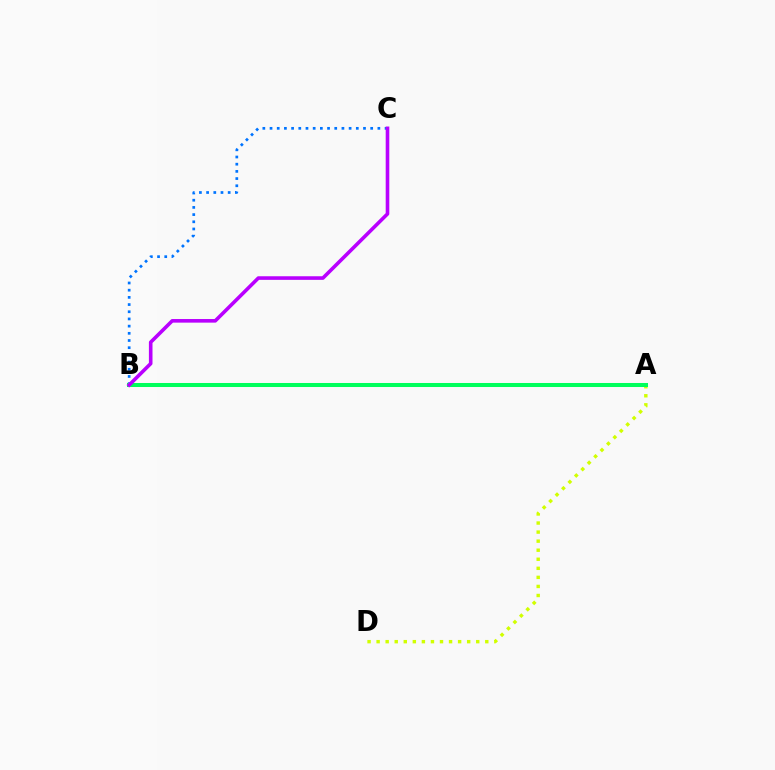{('A', 'B'): [{'color': '#ff0000', 'line_style': 'solid', 'thickness': 1.95}, {'color': '#00ff5c', 'line_style': 'solid', 'thickness': 2.9}], ('B', 'C'): [{'color': '#0074ff', 'line_style': 'dotted', 'thickness': 1.95}, {'color': '#b900ff', 'line_style': 'solid', 'thickness': 2.59}], ('A', 'D'): [{'color': '#d1ff00', 'line_style': 'dotted', 'thickness': 2.46}]}